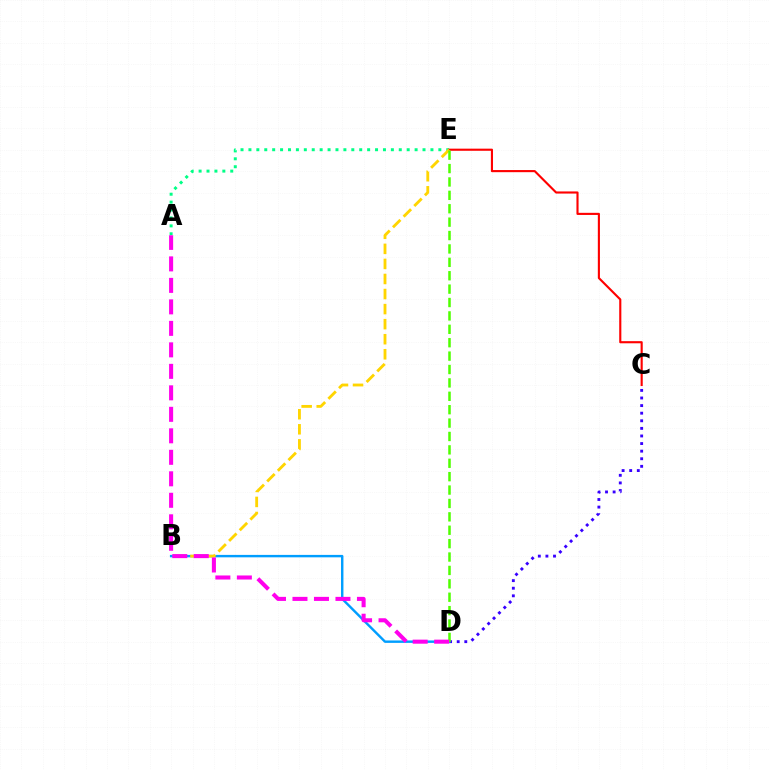{('A', 'E'): [{'color': '#00ff86', 'line_style': 'dotted', 'thickness': 2.15}], ('C', 'D'): [{'color': '#3700ff', 'line_style': 'dotted', 'thickness': 2.06}], ('C', 'E'): [{'color': '#ff0000', 'line_style': 'solid', 'thickness': 1.53}], ('B', 'D'): [{'color': '#009eff', 'line_style': 'solid', 'thickness': 1.74}], ('B', 'E'): [{'color': '#ffd500', 'line_style': 'dashed', 'thickness': 2.05}], ('D', 'E'): [{'color': '#4fff00', 'line_style': 'dashed', 'thickness': 1.82}], ('A', 'D'): [{'color': '#ff00ed', 'line_style': 'dashed', 'thickness': 2.92}]}